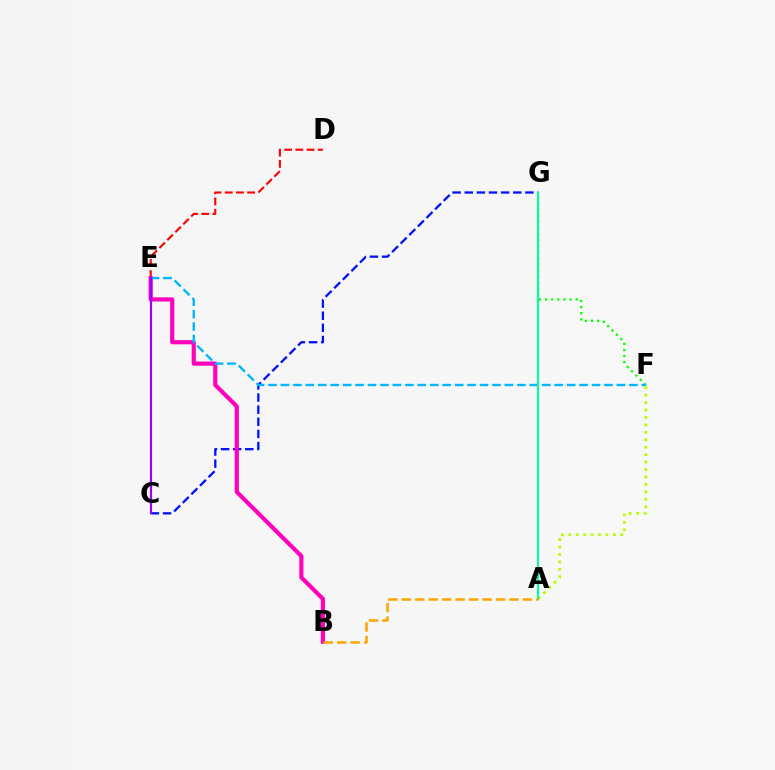{('D', 'E'): [{'color': '#ff0000', 'line_style': 'dashed', 'thickness': 1.52}], ('C', 'G'): [{'color': '#0010ff', 'line_style': 'dashed', 'thickness': 1.65}], ('F', 'G'): [{'color': '#08ff00', 'line_style': 'dotted', 'thickness': 1.66}], ('B', 'E'): [{'color': '#ff00bd', 'line_style': 'solid', 'thickness': 3.0}], ('E', 'F'): [{'color': '#00b5ff', 'line_style': 'dashed', 'thickness': 1.69}], ('A', 'F'): [{'color': '#b3ff00', 'line_style': 'dotted', 'thickness': 2.02}], ('A', 'G'): [{'color': '#00ff9d', 'line_style': 'solid', 'thickness': 1.52}], ('A', 'B'): [{'color': '#ffa500', 'line_style': 'dashed', 'thickness': 1.83}], ('C', 'E'): [{'color': '#9b00ff', 'line_style': 'solid', 'thickness': 1.59}]}